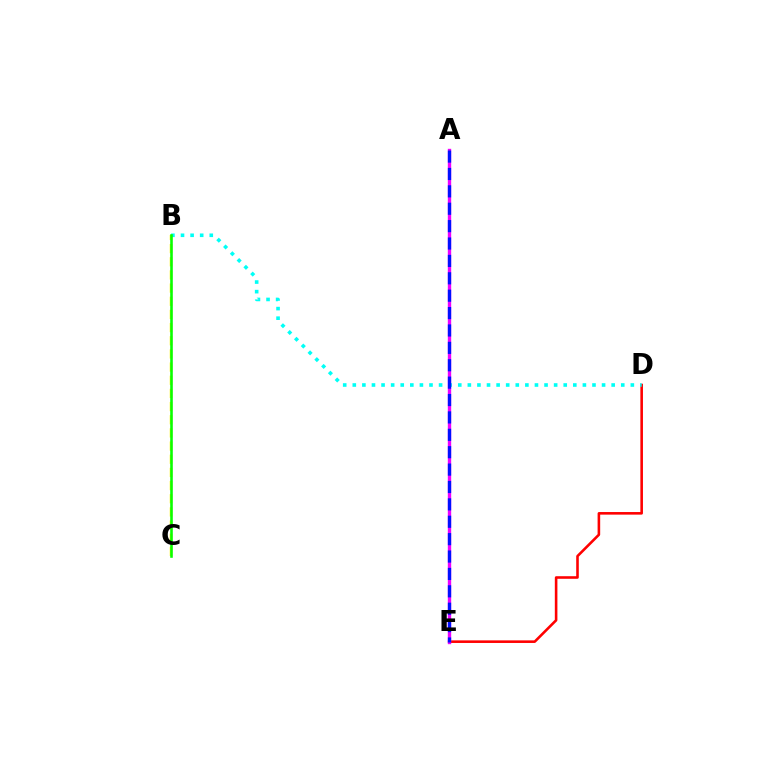{('D', 'E'): [{'color': '#ff0000', 'line_style': 'solid', 'thickness': 1.86}], ('B', 'C'): [{'color': '#fcf500', 'line_style': 'dashed', 'thickness': 1.79}, {'color': '#08ff00', 'line_style': 'solid', 'thickness': 1.86}], ('B', 'D'): [{'color': '#00fff6', 'line_style': 'dotted', 'thickness': 2.6}], ('A', 'E'): [{'color': '#ee00ff', 'line_style': 'solid', 'thickness': 2.42}, {'color': '#0010ff', 'line_style': 'dashed', 'thickness': 2.36}]}